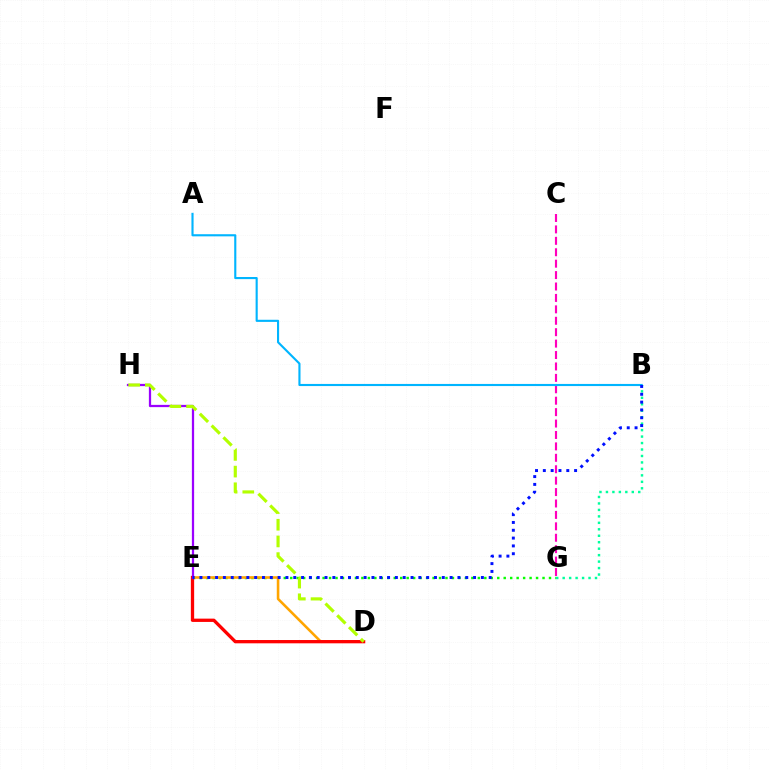{('E', 'G'): [{'color': '#08ff00', 'line_style': 'dotted', 'thickness': 1.76}], ('D', 'E'): [{'color': '#ffa500', 'line_style': 'solid', 'thickness': 1.86}, {'color': '#ff0000', 'line_style': 'solid', 'thickness': 2.37}], ('C', 'G'): [{'color': '#ff00bd', 'line_style': 'dashed', 'thickness': 1.55}], ('B', 'G'): [{'color': '#00ff9d', 'line_style': 'dotted', 'thickness': 1.76}], ('E', 'H'): [{'color': '#9b00ff', 'line_style': 'solid', 'thickness': 1.62}], ('A', 'B'): [{'color': '#00b5ff', 'line_style': 'solid', 'thickness': 1.53}], ('D', 'H'): [{'color': '#b3ff00', 'line_style': 'dashed', 'thickness': 2.27}], ('B', 'E'): [{'color': '#0010ff', 'line_style': 'dotted', 'thickness': 2.12}]}